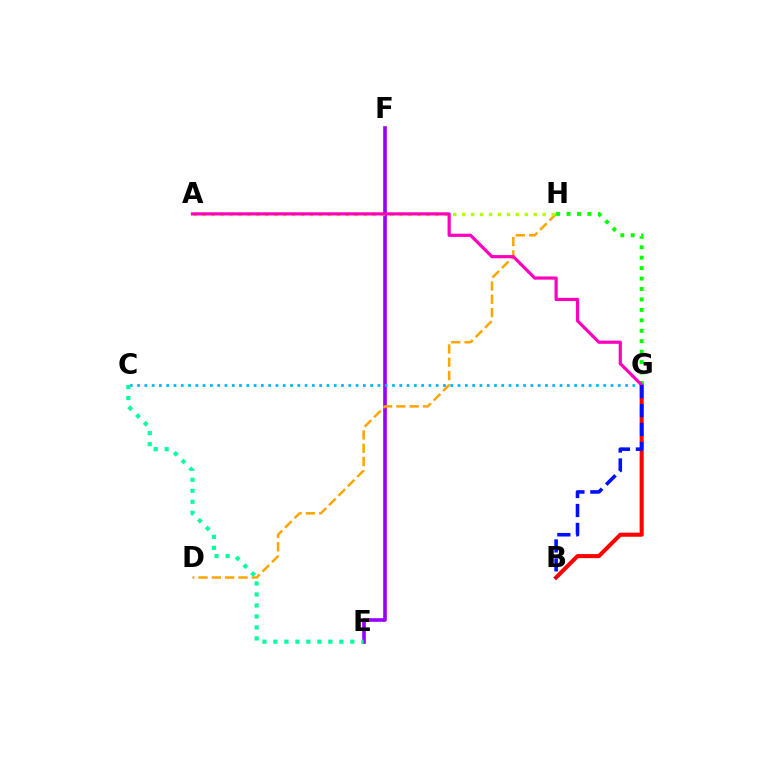{('E', 'F'): [{'color': '#9b00ff', 'line_style': 'solid', 'thickness': 2.62}], ('D', 'H'): [{'color': '#ffa500', 'line_style': 'dashed', 'thickness': 1.81}], ('B', 'G'): [{'color': '#ff0000', 'line_style': 'solid', 'thickness': 2.92}, {'color': '#0010ff', 'line_style': 'dashed', 'thickness': 2.57}], ('C', 'G'): [{'color': '#00b5ff', 'line_style': 'dotted', 'thickness': 1.98}], ('G', 'H'): [{'color': '#08ff00', 'line_style': 'dotted', 'thickness': 2.84}], ('A', 'H'): [{'color': '#b3ff00', 'line_style': 'dotted', 'thickness': 2.43}], ('A', 'G'): [{'color': '#ff00bd', 'line_style': 'solid', 'thickness': 2.3}], ('C', 'E'): [{'color': '#00ff9d', 'line_style': 'dotted', 'thickness': 2.98}]}